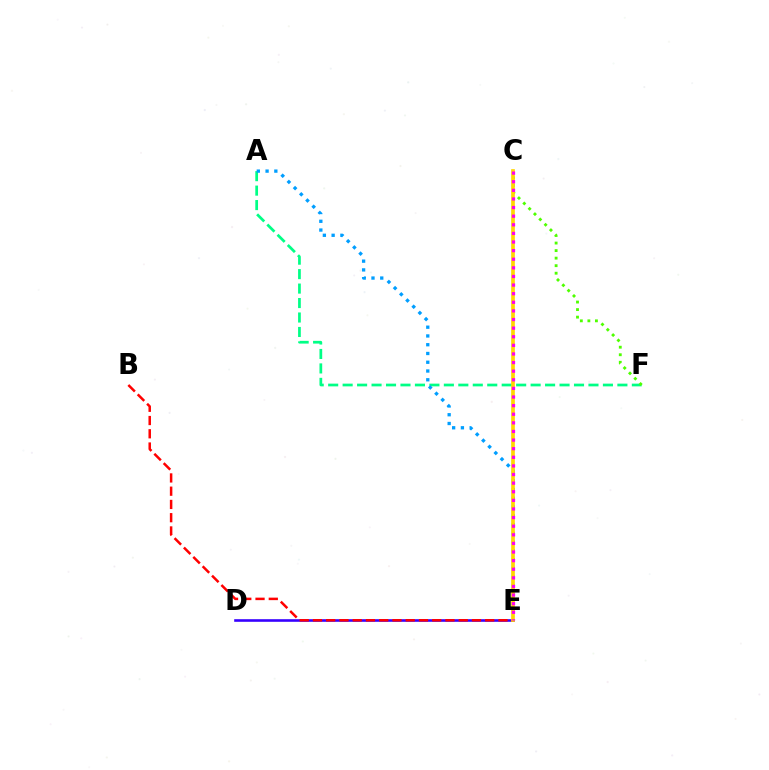{('A', 'F'): [{'color': '#00ff86', 'line_style': 'dashed', 'thickness': 1.96}], ('D', 'E'): [{'color': '#3700ff', 'line_style': 'solid', 'thickness': 1.88}], ('C', 'F'): [{'color': '#4fff00', 'line_style': 'dotted', 'thickness': 2.05}], ('A', 'E'): [{'color': '#009eff', 'line_style': 'dotted', 'thickness': 2.38}], ('B', 'E'): [{'color': '#ff0000', 'line_style': 'dashed', 'thickness': 1.8}], ('C', 'E'): [{'color': '#ffd500', 'line_style': 'solid', 'thickness': 2.65}, {'color': '#ff00ed', 'line_style': 'dotted', 'thickness': 2.34}]}